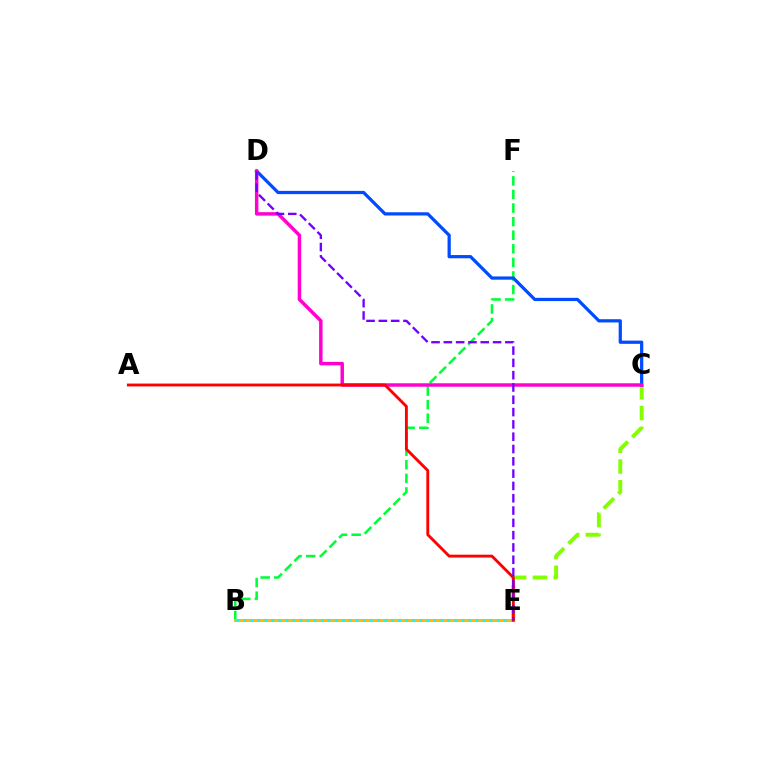{('C', 'E'): [{'color': '#84ff00', 'line_style': 'dashed', 'thickness': 2.82}], ('B', 'F'): [{'color': '#00ff39', 'line_style': 'dashed', 'thickness': 1.85}], ('C', 'D'): [{'color': '#004bff', 'line_style': 'solid', 'thickness': 2.33}, {'color': '#ff00cf', 'line_style': 'solid', 'thickness': 2.49}], ('B', 'E'): [{'color': '#ffbd00', 'line_style': 'solid', 'thickness': 2.17}, {'color': '#00fff6', 'line_style': 'dotted', 'thickness': 1.91}], ('A', 'E'): [{'color': '#ff0000', 'line_style': 'solid', 'thickness': 2.07}], ('D', 'E'): [{'color': '#7200ff', 'line_style': 'dashed', 'thickness': 1.67}]}